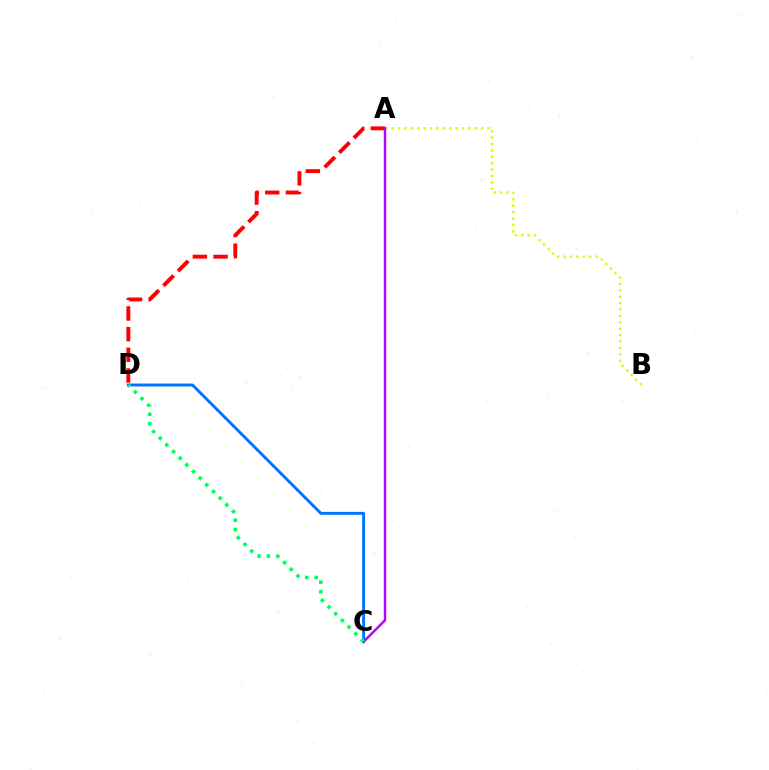{('A', 'D'): [{'color': '#ff0000', 'line_style': 'dashed', 'thickness': 2.81}], ('A', 'B'): [{'color': '#d1ff00', 'line_style': 'dotted', 'thickness': 1.74}], ('C', 'D'): [{'color': '#0074ff', 'line_style': 'solid', 'thickness': 2.09}, {'color': '#00ff5c', 'line_style': 'dotted', 'thickness': 2.56}], ('A', 'C'): [{'color': '#b900ff', 'line_style': 'solid', 'thickness': 1.76}]}